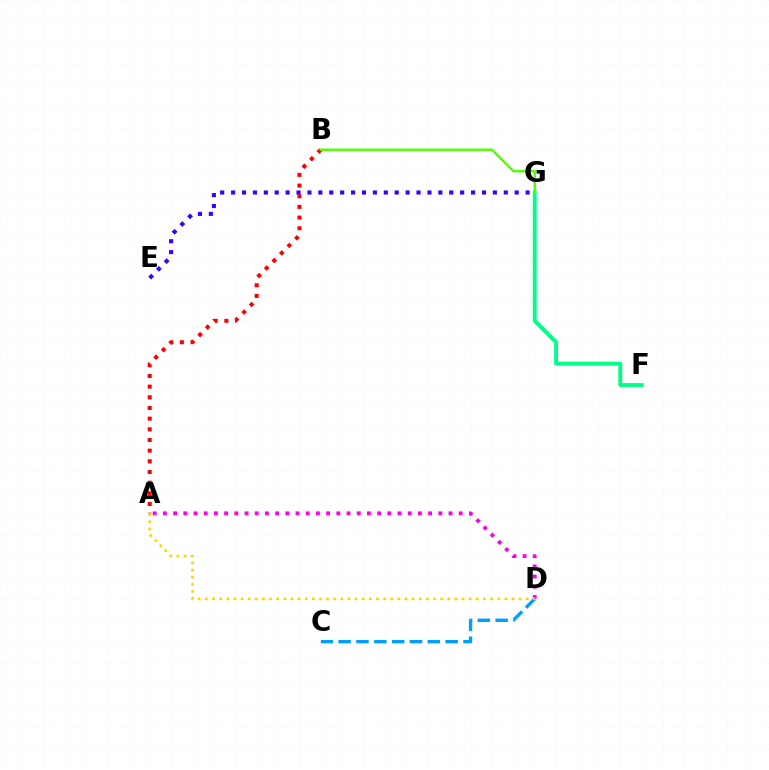{('A', 'B'): [{'color': '#ff0000', 'line_style': 'dotted', 'thickness': 2.9}], ('A', 'D'): [{'color': '#ff00ed', 'line_style': 'dotted', 'thickness': 2.77}, {'color': '#ffd500', 'line_style': 'dotted', 'thickness': 1.94}], ('F', 'G'): [{'color': '#00ff86', 'line_style': 'solid', 'thickness': 2.8}], ('C', 'D'): [{'color': '#009eff', 'line_style': 'dashed', 'thickness': 2.42}], ('E', 'G'): [{'color': '#3700ff', 'line_style': 'dotted', 'thickness': 2.96}], ('B', 'G'): [{'color': '#4fff00', 'line_style': 'solid', 'thickness': 1.74}]}